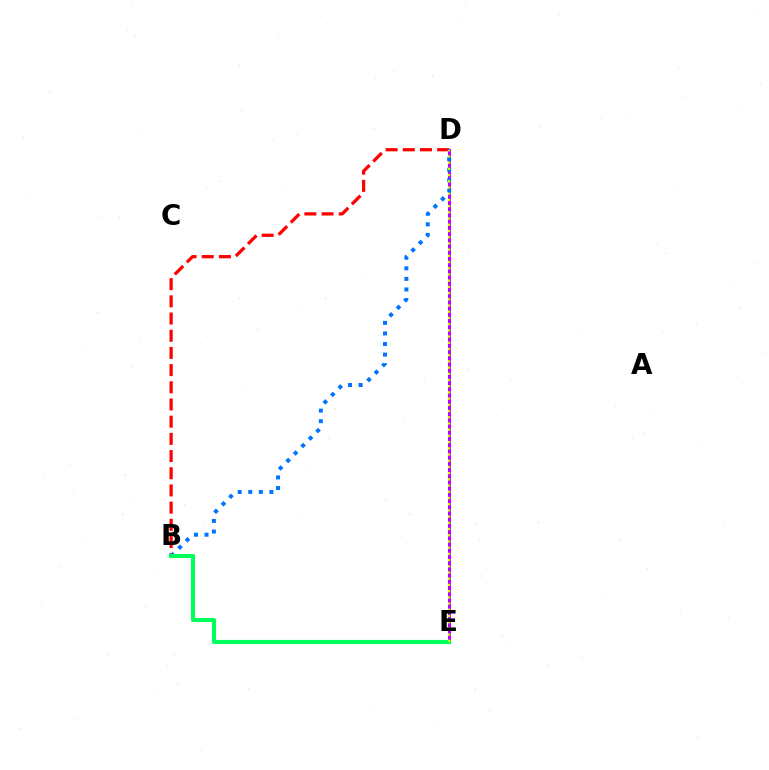{('B', 'D'): [{'color': '#ff0000', 'line_style': 'dashed', 'thickness': 2.34}, {'color': '#0074ff', 'line_style': 'dotted', 'thickness': 2.87}], ('D', 'E'): [{'color': '#b900ff', 'line_style': 'solid', 'thickness': 2.14}, {'color': '#d1ff00', 'line_style': 'dotted', 'thickness': 1.69}], ('B', 'E'): [{'color': '#00ff5c', 'line_style': 'solid', 'thickness': 2.96}]}